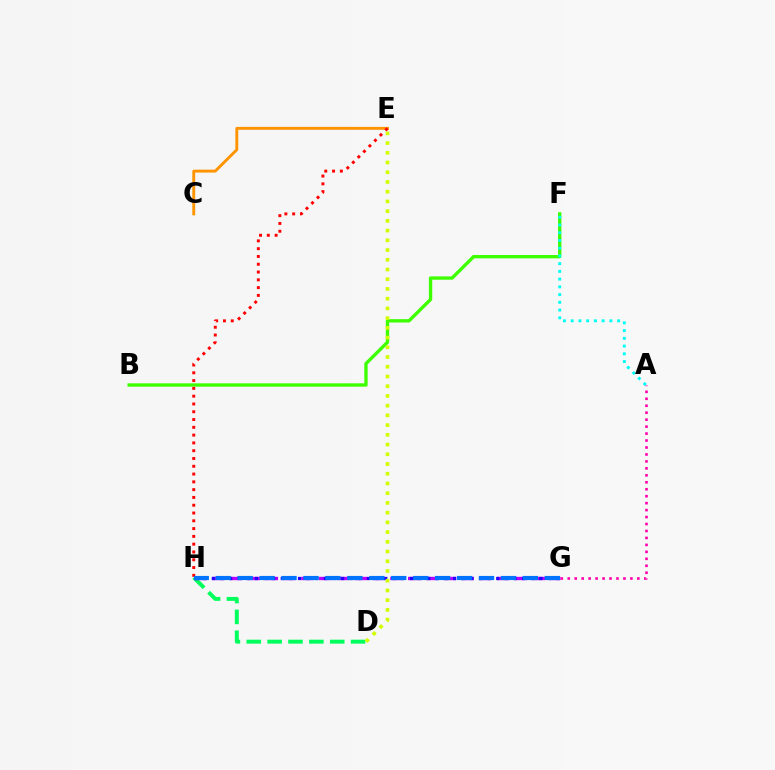{('B', 'F'): [{'color': '#3dff00', 'line_style': 'solid', 'thickness': 2.41}], ('D', 'H'): [{'color': '#00ff5c', 'line_style': 'dashed', 'thickness': 2.83}], ('A', 'F'): [{'color': '#00fff6', 'line_style': 'dotted', 'thickness': 2.1}], ('G', 'H'): [{'color': '#b900ff', 'line_style': 'dashed', 'thickness': 2.42}, {'color': '#2500ff', 'line_style': 'dotted', 'thickness': 2.34}, {'color': '#0074ff', 'line_style': 'dashed', 'thickness': 2.98}], ('C', 'E'): [{'color': '#ff9400', 'line_style': 'solid', 'thickness': 2.08}], ('A', 'G'): [{'color': '#ff00ac', 'line_style': 'dotted', 'thickness': 1.89}], ('D', 'E'): [{'color': '#d1ff00', 'line_style': 'dotted', 'thickness': 2.64}], ('E', 'H'): [{'color': '#ff0000', 'line_style': 'dotted', 'thickness': 2.12}]}